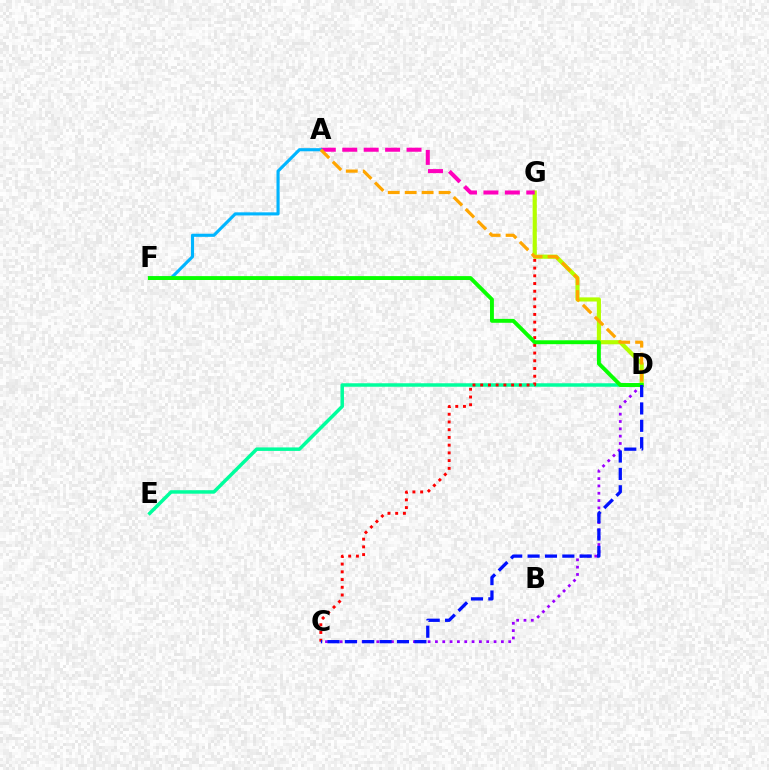{('D', 'E'): [{'color': '#00ff9d', 'line_style': 'solid', 'thickness': 2.51}], ('C', 'G'): [{'color': '#ff0000', 'line_style': 'dotted', 'thickness': 2.1}], ('D', 'G'): [{'color': '#b3ff00', 'line_style': 'solid', 'thickness': 2.98}], ('A', 'G'): [{'color': '#ff00bd', 'line_style': 'dashed', 'thickness': 2.91}], ('C', 'D'): [{'color': '#9b00ff', 'line_style': 'dotted', 'thickness': 1.99}, {'color': '#0010ff', 'line_style': 'dashed', 'thickness': 2.36}], ('A', 'F'): [{'color': '#00b5ff', 'line_style': 'solid', 'thickness': 2.24}], ('A', 'D'): [{'color': '#ffa500', 'line_style': 'dashed', 'thickness': 2.3}], ('D', 'F'): [{'color': '#08ff00', 'line_style': 'solid', 'thickness': 2.8}]}